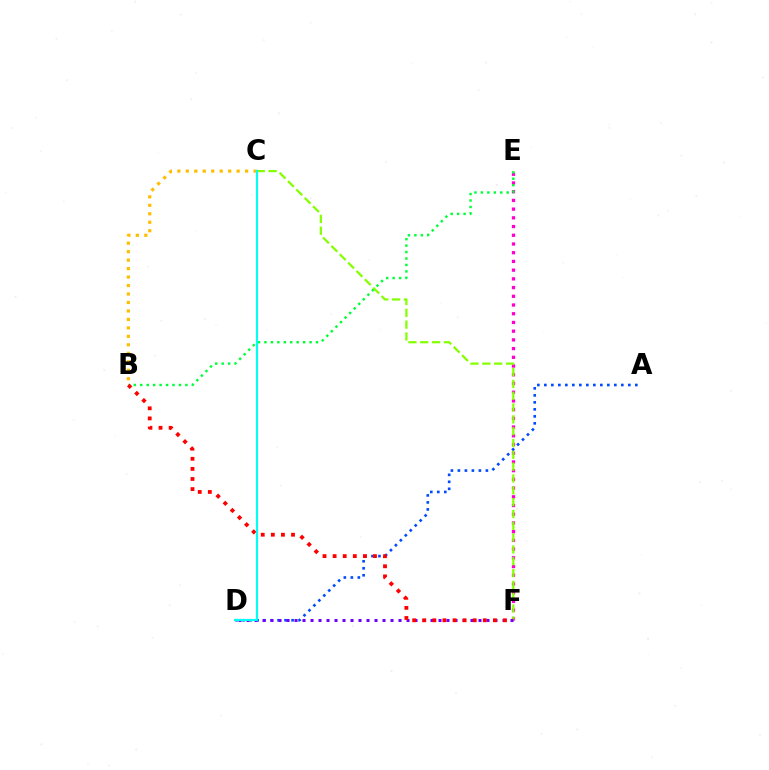{('E', 'F'): [{'color': '#ff00cf', 'line_style': 'dotted', 'thickness': 2.37}], ('B', 'E'): [{'color': '#00ff39', 'line_style': 'dotted', 'thickness': 1.75}], ('C', 'F'): [{'color': '#84ff00', 'line_style': 'dashed', 'thickness': 1.61}], ('A', 'D'): [{'color': '#004bff', 'line_style': 'dotted', 'thickness': 1.9}], ('D', 'F'): [{'color': '#7200ff', 'line_style': 'dotted', 'thickness': 2.17}], ('B', 'F'): [{'color': '#ff0000', 'line_style': 'dotted', 'thickness': 2.74}], ('B', 'C'): [{'color': '#ffbd00', 'line_style': 'dotted', 'thickness': 2.3}], ('C', 'D'): [{'color': '#00fff6', 'line_style': 'solid', 'thickness': 1.56}]}